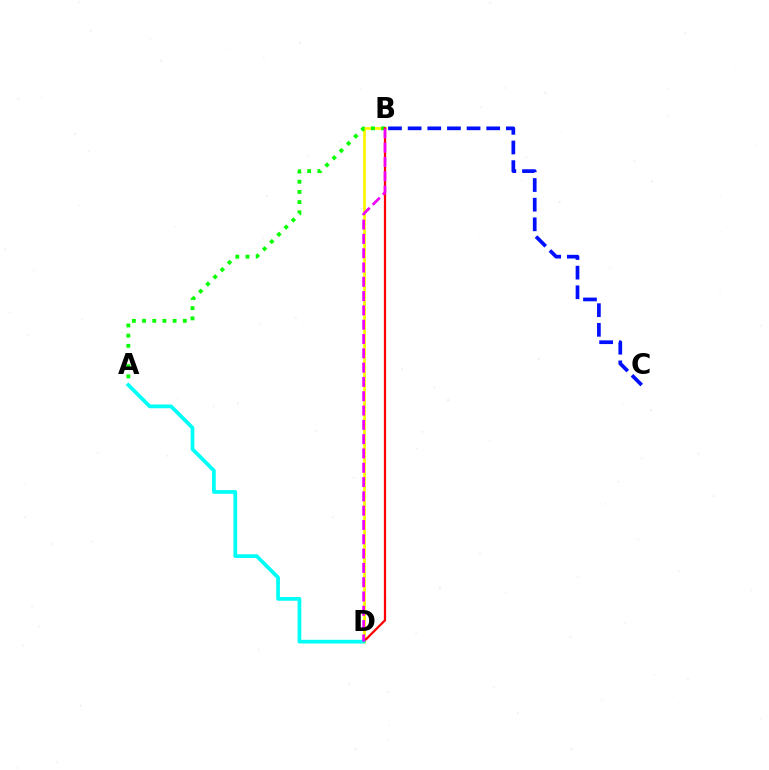{('B', 'C'): [{'color': '#0010ff', 'line_style': 'dashed', 'thickness': 2.67}], ('B', 'D'): [{'color': '#fcf500', 'line_style': 'solid', 'thickness': 1.96}, {'color': '#ff0000', 'line_style': 'solid', 'thickness': 1.62}, {'color': '#ee00ff', 'line_style': 'dashed', 'thickness': 1.94}], ('A', 'B'): [{'color': '#08ff00', 'line_style': 'dotted', 'thickness': 2.77}], ('A', 'D'): [{'color': '#00fff6', 'line_style': 'solid', 'thickness': 2.68}]}